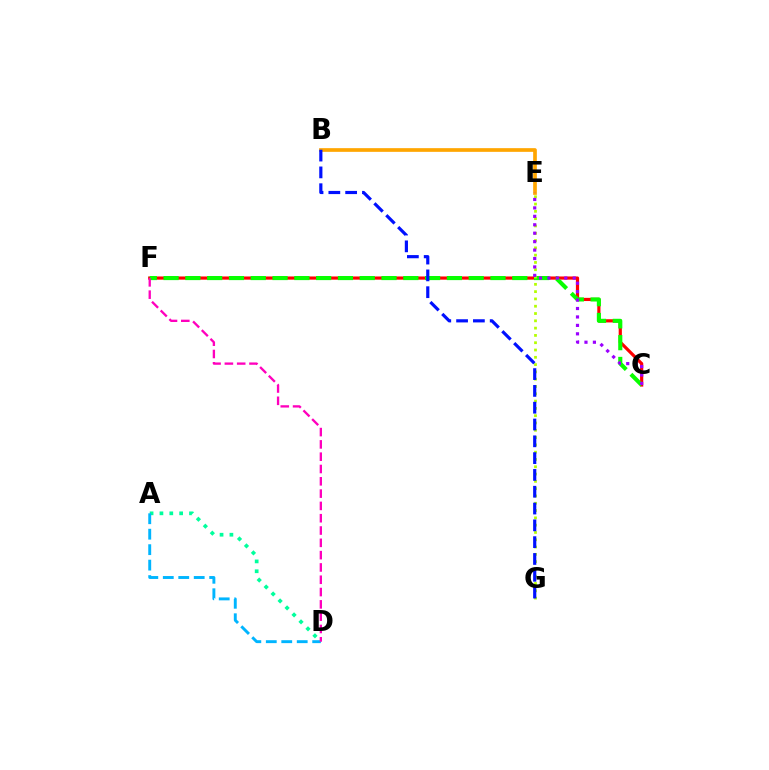{('C', 'F'): [{'color': '#ff0000', 'line_style': 'solid', 'thickness': 2.29}, {'color': '#08ff00', 'line_style': 'dashed', 'thickness': 2.96}], ('B', 'E'): [{'color': '#ffa500', 'line_style': 'solid', 'thickness': 2.66}], ('A', 'D'): [{'color': '#00ff9d', 'line_style': 'dotted', 'thickness': 2.68}, {'color': '#00b5ff', 'line_style': 'dashed', 'thickness': 2.1}], ('D', 'F'): [{'color': '#ff00bd', 'line_style': 'dashed', 'thickness': 1.67}], ('E', 'G'): [{'color': '#b3ff00', 'line_style': 'dotted', 'thickness': 1.98}], ('C', 'E'): [{'color': '#9b00ff', 'line_style': 'dotted', 'thickness': 2.29}], ('B', 'G'): [{'color': '#0010ff', 'line_style': 'dashed', 'thickness': 2.28}]}